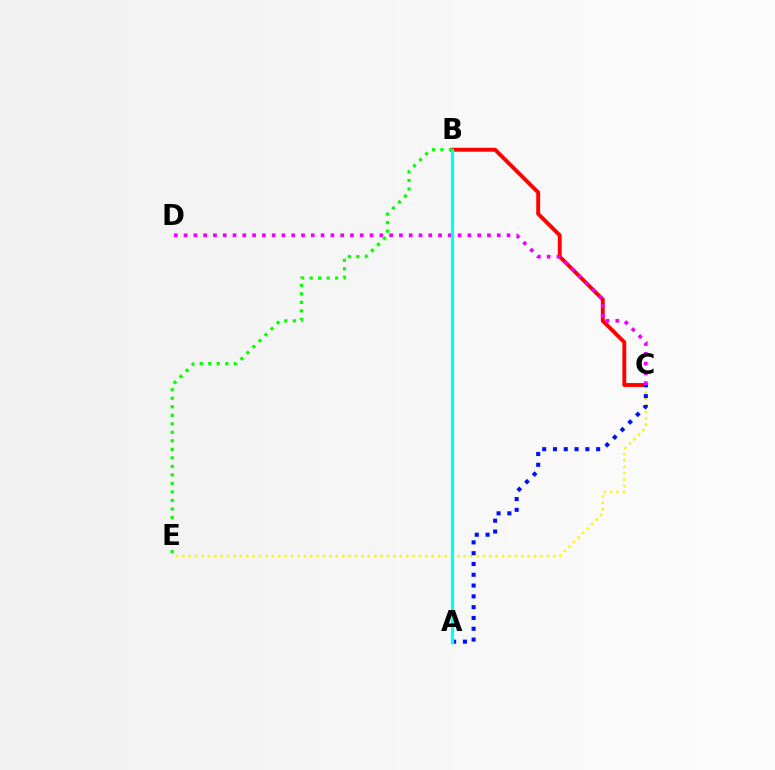{('B', 'C'): [{'color': '#ff0000', 'line_style': 'solid', 'thickness': 2.8}], ('C', 'E'): [{'color': '#fcf500', 'line_style': 'dotted', 'thickness': 1.74}], ('A', 'C'): [{'color': '#0010ff', 'line_style': 'dotted', 'thickness': 2.93}], ('C', 'D'): [{'color': '#ee00ff', 'line_style': 'dotted', 'thickness': 2.66}], ('A', 'B'): [{'color': '#00fff6', 'line_style': 'solid', 'thickness': 2.31}], ('B', 'E'): [{'color': '#08ff00', 'line_style': 'dotted', 'thickness': 2.31}]}